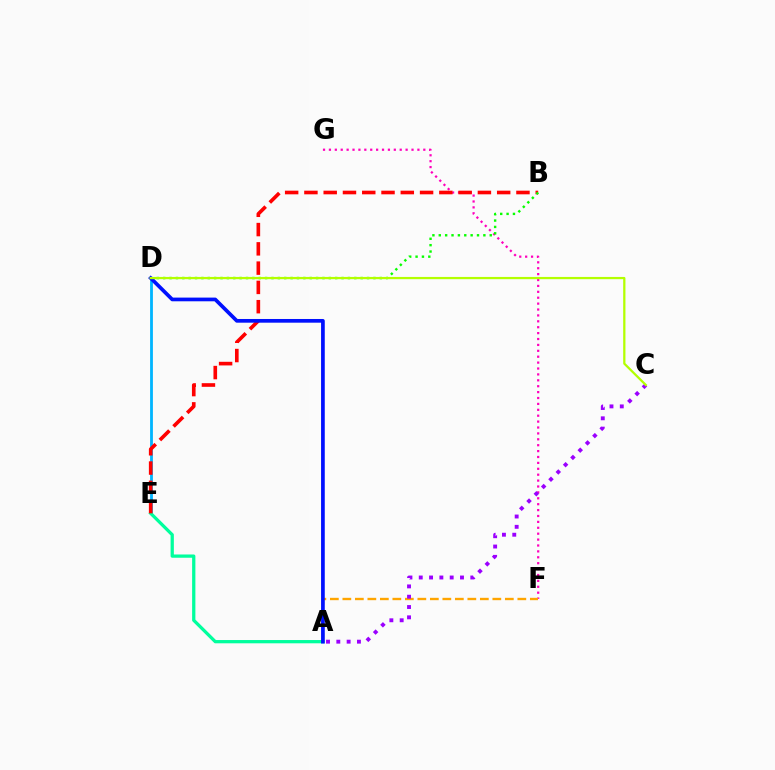{('D', 'E'): [{'color': '#00b5ff', 'line_style': 'solid', 'thickness': 2.02}], ('F', 'G'): [{'color': '#ff00bd', 'line_style': 'dotted', 'thickness': 1.6}], ('A', 'F'): [{'color': '#ffa500', 'line_style': 'dashed', 'thickness': 1.7}], ('A', 'E'): [{'color': '#00ff9d', 'line_style': 'solid', 'thickness': 2.35}], ('A', 'C'): [{'color': '#9b00ff', 'line_style': 'dotted', 'thickness': 2.8}], ('B', 'E'): [{'color': '#ff0000', 'line_style': 'dashed', 'thickness': 2.62}], ('B', 'D'): [{'color': '#08ff00', 'line_style': 'dotted', 'thickness': 1.73}], ('A', 'D'): [{'color': '#0010ff', 'line_style': 'solid', 'thickness': 2.66}], ('C', 'D'): [{'color': '#b3ff00', 'line_style': 'solid', 'thickness': 1.62}]}